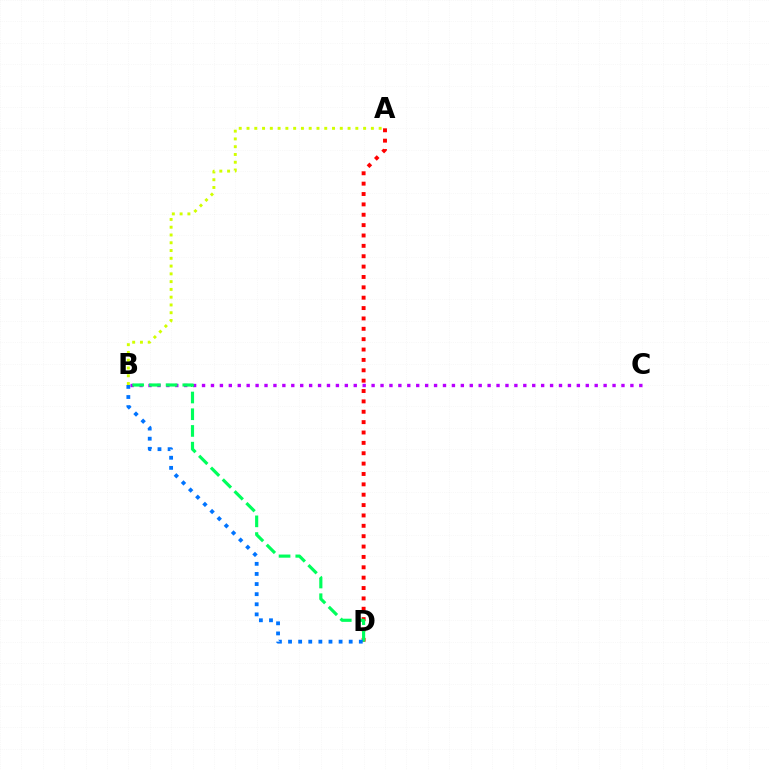{('B', 'C'): [{'color': '#b900ff', 'line_style': 'dotted', 'thickness': 2.42}], ('A', 'D'): [{'color': '#ff0000', 'line_style': 'dotted', 'thickness': 2.82}], ('B', 'D'): [{'color': '#00ff5c', 'line_style': 'dashed', 'thickness': 2.27}, {'color': '#0074ff', 'line_style': 'dotted', 'thickness': 2.75}], ('A', 'B'): [{'color': '#d1ff00', 'line_style': 'dotted', 'thickness': 2.11}]}